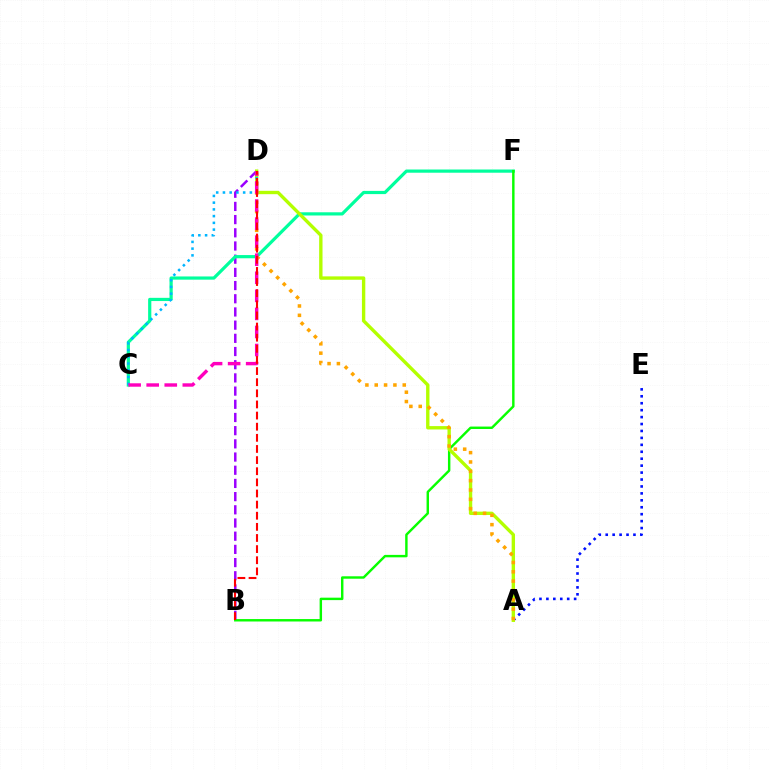{('A', 'E'): [{'color': '#0010ff', 'line_style': 'dotted', 'thickness': 1.88}], ('B', 'D'): [{'color': '#9b00ff', 'line_style': 'dashed', 'thickness': 1.79}, {'color': '#ff0000', 'line_style': 'dashed', 'thickness': 1.51}], ('C', 'F'): [{'color': '#00ff9d', 'line_style': 'solid', 'thickness': 2.31}], ('B', 'F'): [{'color': '#08ff00', 'line_style': 'solid', 'thickness': 1.75}], ('A', 'D'): [{'color': '#b3ff00', 'line_style': 'solid', 'thickness': 2.42}, {'color': '#ffa500', 'line_style': 'dotted', 'thickness': 2.54}], ('C', 'D'): [{'color': '#00b5ff', 'line_style': 'dotted', 'thickness': 1.83}, {'color': '#ff00bd', 'line_style': 'dashed', 'thickness': 2.45}]}